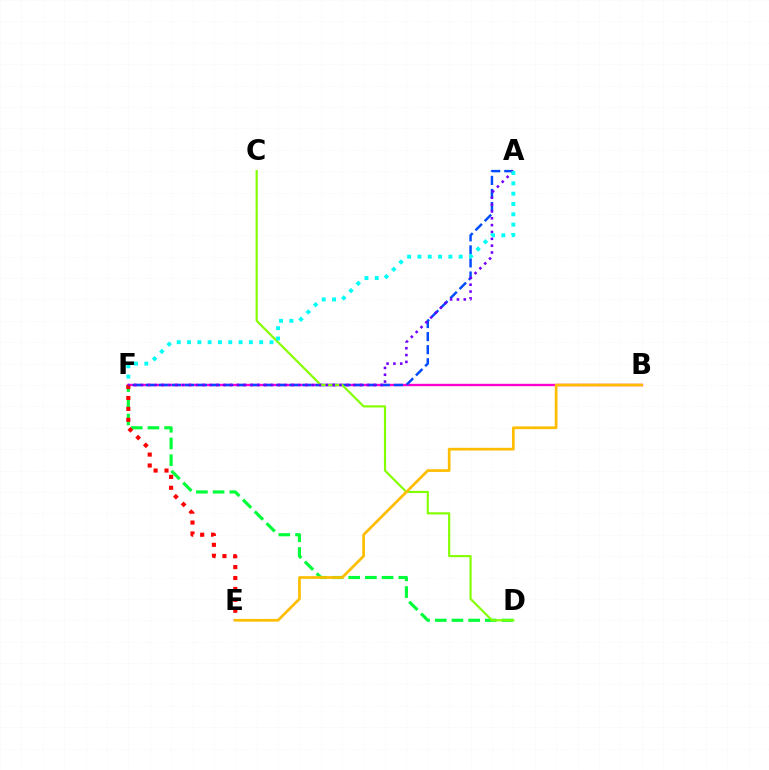{('B', 'F'): [{'color': '#ff00cf', 'line_style': 'solid', 'thickness': 1.71}], ('D', 'F'): [{'color': '#00ff39', 'line_style': 'dashed', 'thickness': 2.27}], ('A', 'F'): [{'color': '#004bff', 'line_style': 'dashed', 'thickness': 1.77}, {'color': '#7200ff', 'line_style': 'dotted', 'thickness': 1.86}, {'color': '#00fff6', 'line_style': 'dotted', 'thickness': 2.8}], ('C', 'D'): [{'color': '#84ff00', 'line_style': 'solid', 'thickness': 1.56}], ('E', 'F'): [{'color': '#ff0000', 'line_style': 'dotted', 'thickness': 2.97}], ('B', 'E'): [{'color': '#ffbd00', 'line_style': 'solid', 'thickness': 1.95}]}